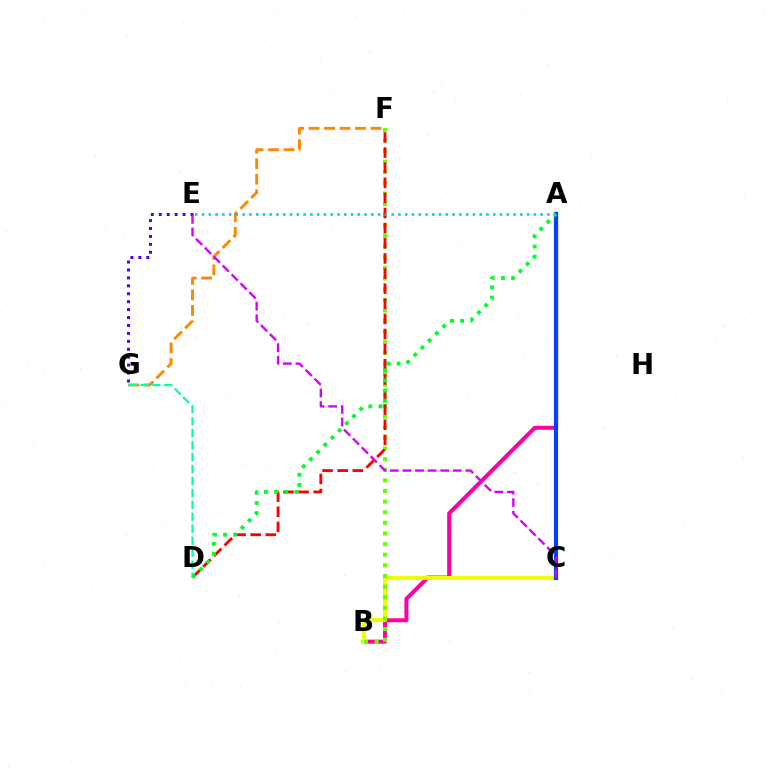{('A', 'B'): [{'color': '#ff00a0', 'line_style': 'solid', 'thickness': 2.88}], ('B', 'C'): [{'color': '#eeff00', 'line_style': 'solid', 'thickness': 2.92}], ('B', 'F'): [{'color': '#66ff00', 'line_style': 'dotted', 'thickness': 2.89}], ('F', 'G'): [{'color': '#ff8800', 'line_style': 'dashed', 'thickness': 2.1}], ('D', 'F'): [{'color': '#ff0000', 'line_style': 'dashed', 'thickness': 2.05}], ('A', 'E'): [{'color': '#00c7ff', 'line_style': 'dotted', 'thickness': 1.84}], ('A', 'C'): [{'color': '#003fff', 'line_style': 'solid', 'thickness': 2.98}], ('E', 'G'): [{'color': '#4f00ff', 'line_style': 'dotted', 'thickness': 2.15}], ('D', 'G'): [{'color': '#00ffaf', 'line_style': 'dashed', 'thickness': 1.62}], ('A', 'D'): [{'color': '#00ff27', 'line_style': 'dotted', 'thickness': 2.76}], ('C', 'E'): [{'color': '#d600ff', 'line_style': 'dashed', 'thickness': 1.71}]}